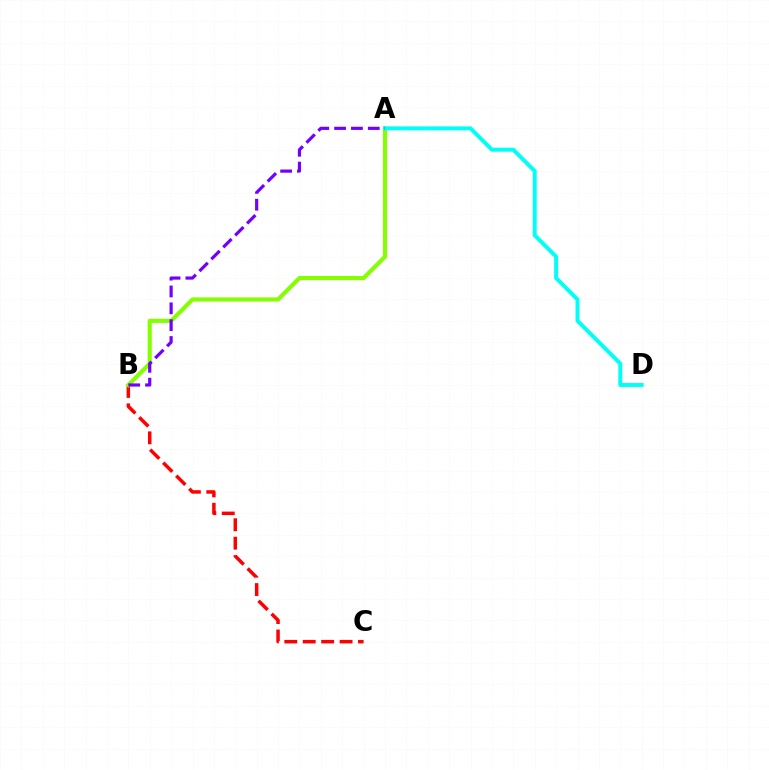{('B', 'C'): [{'color': '#ff0000', 'line_style': 'dashed', 'thickness': 2.5}], ('A', 'B'): [{'color': '#84ff00', 'line_style': 'solid', 'thickness': 2.96}, {'color': '#7200ff', 'line_style': 'dashed', 'thickness': 2.29}], ('A', 'D'): [{'color': '#00fff6', 'line_style': 'solid', 'thickness': 2.84}]}